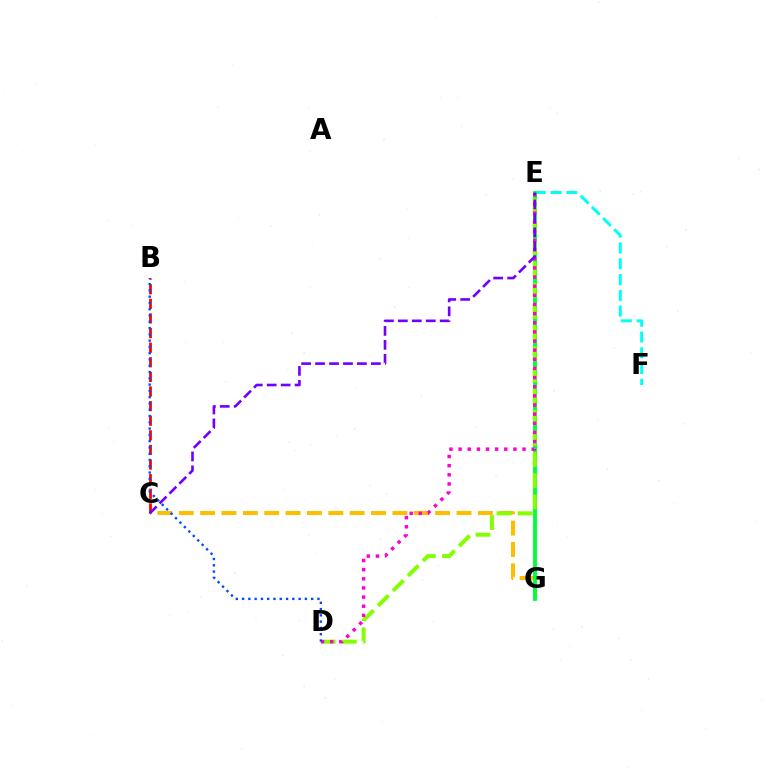{('B', 'C'): [{'color': '#ff0000', 'line_style': 'dashed', 'thickness': 1.98}], ('C', 'G'): [{'color': '#ffbd00', 'line_style': 'dashed', 'thickness': 2.9}], ('E', 'F'): [{'color': '#00fff6', 'line_style': 'dashed', 'thickness': 2.14}], ('E', 'G'): [{'color': '#00ff39', 'line_style': 'solid', 'thickness': 2.79}], ('D', 'E'): [{'color': '#84ff00', 'line_style': 'dashed', 'thickness': 2.87}, {'color': '#ff00cf', 'line_style': 'dotted', 'thickness': 2.48}], ('B', 'D'): [{'color': '#004bff', 'line_style': 'dotted', 'thickness': 1.71}], ('C', 'E'): [{'color': '#7200ff', 'line_style': 'dashed', 'thickness': 1.9}]}